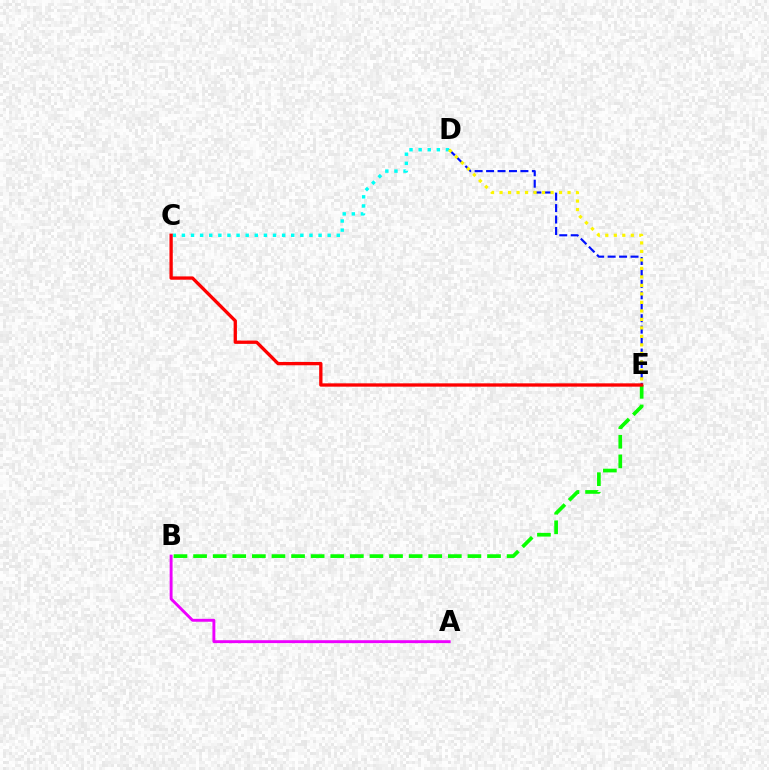{('D', 'E'): [{'color': '#0010ff', 'line_style': 'dashed', 'thickness': 1.55}, {'color': '#fcf500', 'line_style': 'dotted', 'thickness': 2.31}], ('C', 'D'): [{'color': '#00fff6', 'line_style': 'dotted', 'thickness': 2.48}], ('A', 'B'): [{'color': '#ee00ff', 'line_style': 'solid', 'thickness': 2.1}], ('B', 'E'): [{'color': '#08ff00', 'line_style': 'dashed', 'thickness': 2.66}], ('C', 'E'): [{'color': '#ff0000', 'line_style': 'solid', 'thickness': 2.38}]}